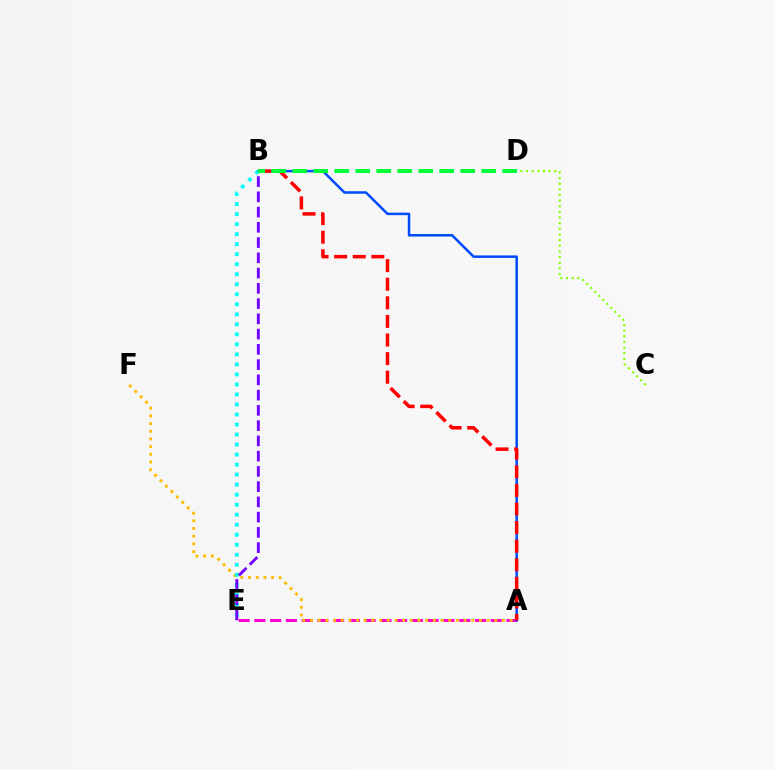{('A', 'E'): [{'color': '#ff00cf', 'line_style': 'dashed', 'thickness': 2.14}], ('A', 'B'): [{'color': '#004bff', 'line_style': 'solid', 'thickness': 1.81}, {'color': '#ff0000', 'line_style': 'dashed', 'thickness': 2.53}], ('C', 'D'): [{'color': '#84ff00', 'line_style': 'dotted', 'thickness': 1.54}], ('A', 'F'): [{'color': '#ffbd00', 'line_style': 'dotted', 'thickness': 2.09}], ('B', 'E'): [{'color': '#00fff6', 'line_style': 'dotted', 'thickness': 2.72}, {'color': '#7200ff', 'line_style': 'dashed', 'thickness': 2.07}], ('B', 'D'): [{'color': '#00ff39', 'line_style': 'dashed', 'thickness': 2.85}]}